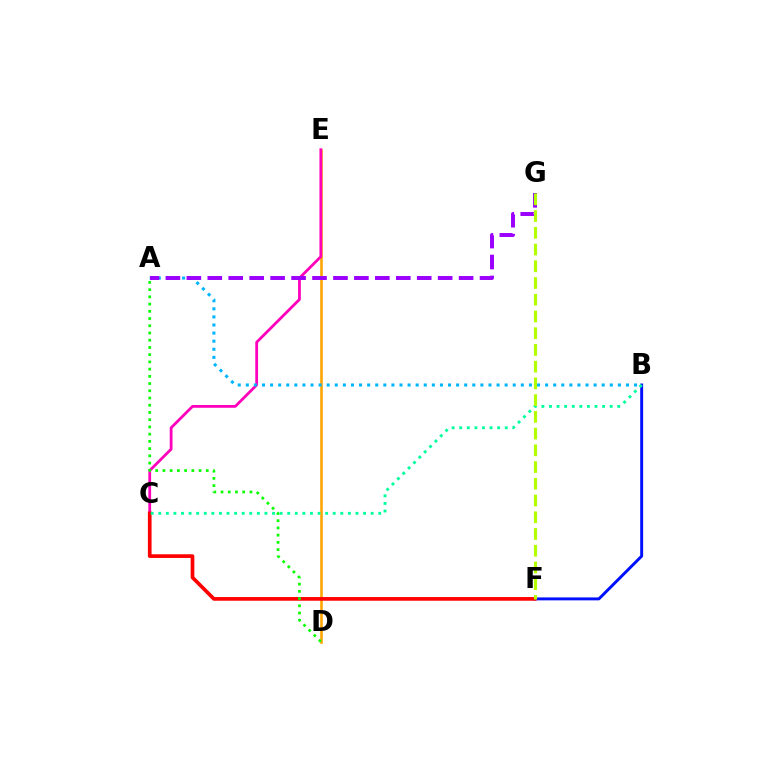{('D', 'E'): [{'color': '#ffa500', 'line_style': 'solid', 'thickness': 1.87}], ('C', 'E'): [{'color': '#ff00bd', 'line_style': 'solid', 'thickness': 2.0}], ('B', 'F'): [{'color': '#0010ff', 'line_style': 'solid', 'thickness': 2.11}], ('A', 'B'): [{'color': '#00b5ff', 'line_style': 'dotted', 'thickness': 2.2}], ('A', 'G'): [{'color': '#9b00ff', 'line_style': 'dashed', 'thickness': 2.84}], ('C', 'F'): [{'color': '#ff0000', 'line_style': 'solid', 'thickness': 2.65}], ('A', 'D'): [{'color': '#08ff00', 'line_style': 'dotted', 'thickness': 1.96}], ('B', 'C'): [{'color': '#00ff9d', 'line_style': 'dotted', 'thickness': 2.06}], ('F', 'G'): [{'color': '#b3ff00', 'line_style': 'dashed', 'thickness': 2.27}]}